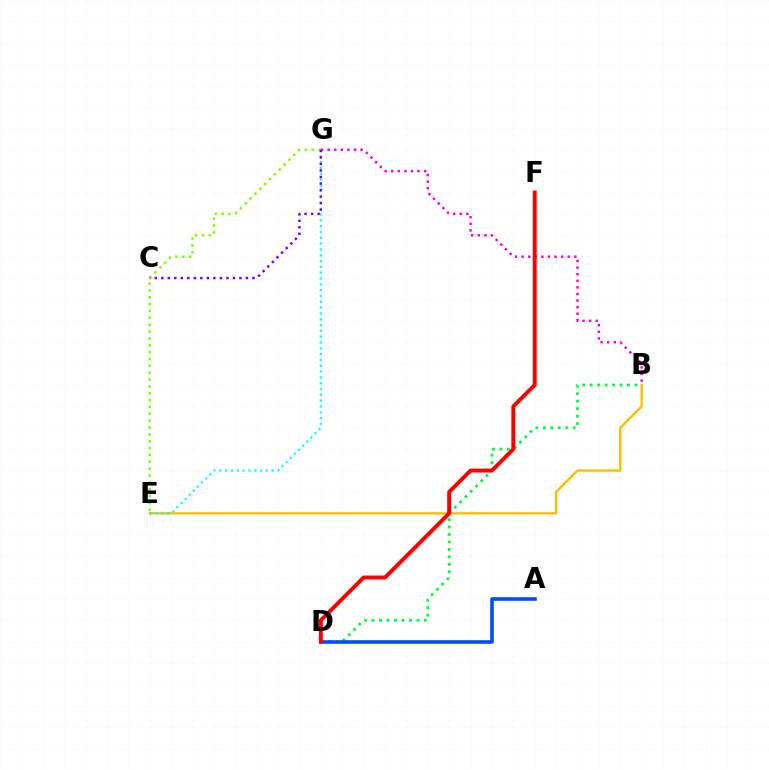{('B', 'E'): [{'color': '#ffbd00', 'line_style': 'solid', 'thickness': 1.73}], ('E', 'G'): [{'color': '#00fff6', 'line_style': 'dotted', 'thickness': 1.58}, {'color': '#84ff00', 'line_style': 'dotted', 'thickness': 1.86}], ('B', 'G'): [{'color': '#ff00cf', 'line_style': 'dotted', 'thickness': 1.79}], ('B', 'D'): [{'color': '#00ff39', 'line_style': 'dotted', 'thickness': 2.03}], ('A', 'D'): [{'color': '#004bff', 'line_style': 'solid', 'thickness': 2.59}], ('D', 'F'): [{'color': '#ff0000', 'line_style': 'solid', 'thickness': 2.83}], ('C', 'G'): [{'color': '#7200ff', 'line_style': 'dotted', 'thickness': 1.77}]}